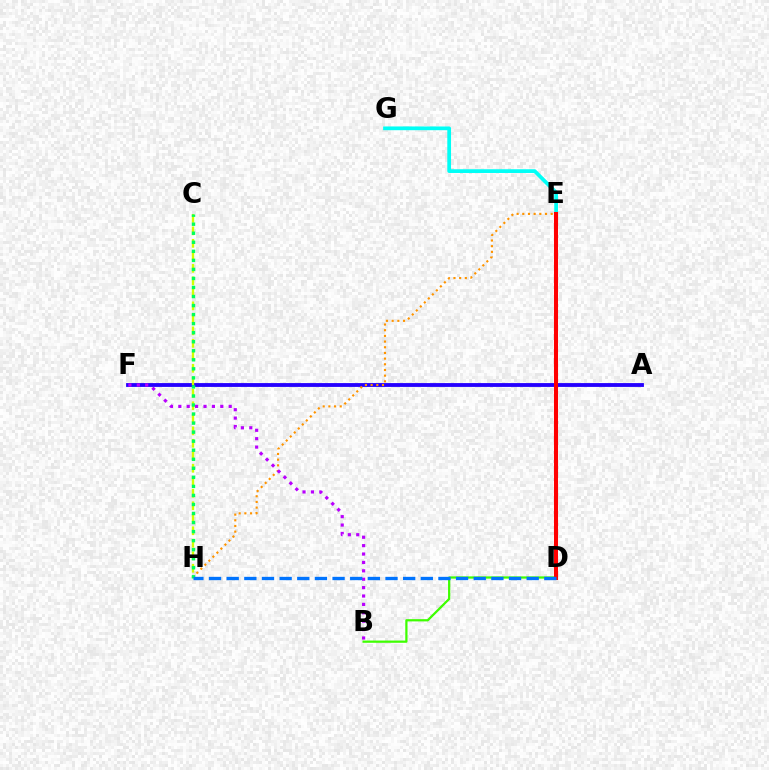{('A', 'F'): [{'color': '#2500ff', 'line_style': 'solid', 'thickness': 2.76}], ('B', 'D'): [{'color': '#3dff00', 'line_style': 'solid', 'thickness': 1.61}], ('D', 'E'): [{'color': '#ff00ac', 'line_style': 'dashed', 'thickness': 2.77}, {'color': '#ff0000', 'line_style': 'solid', 'thickness': 2.92}], ('E', 'G'): [{'color': '#00fff6', 'line_style': 'solid', 'thickness': 2.69}], ('E', 'H'): [{'color': '#ff9400', 'line_style': 'dotted', 'thickness': 1.54}], ('C', 'H'): [{'color': '#d1ff00', 'line_style': 'dashed', 'thickness': 1.7}, {'color': '#00ff5c', 'line_style': 'dotted', 'thickness': 2.46}], ('B', 'F'): [{'color': '#b900ff', 'line_style': 'dotted', 'thickness': 2.28}], ('D', 'H'): [{'color': '#0074ff', 'line_style': 'dashed', 'thickness': 2.4}]}